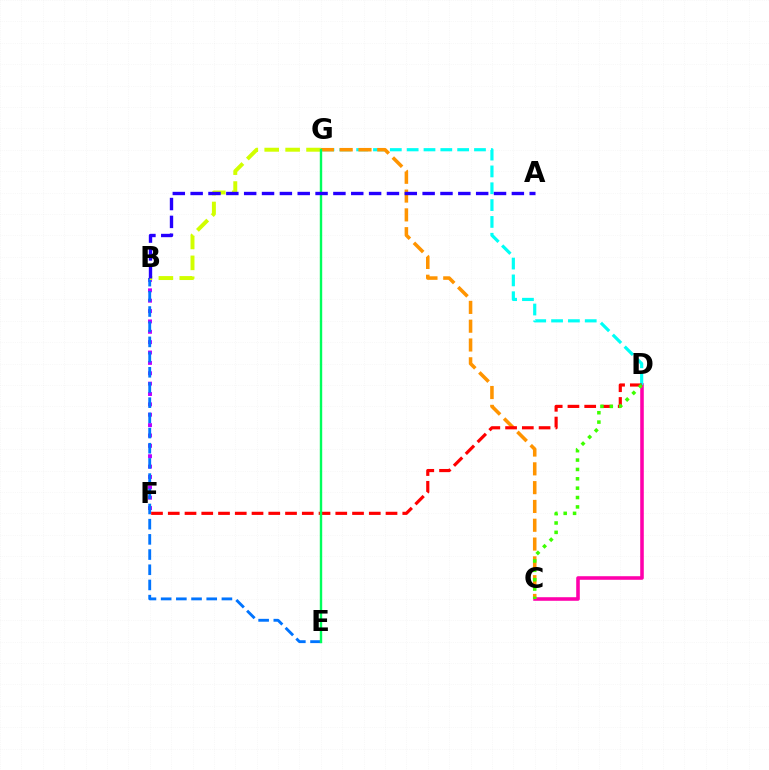{('C', 'D'): [{'color': '#ff00ac', 'line_style': 'solid', 'thickness': 2.57}, {'color': '#3dff00', 'line_style': 'dotted', 'thickness': 2.55}], ('B', 'F'): [{'color': '#b900ff', 'line_style': 'dotted', 'thickness': 2.82}], ('B', 'E'): [{'color': '#0074ff', 'line_style': 'dashed', 'thickness': 2.06}], ('B', 'G'): [{'color': '#d1ff00', 'line_style': 'dashed', 'thickness': 2.84}], ('D', 'G'): [{'color': '#00fff6', 'line_style': 'dashed', 'thickness': 2.29}], ('C', 'G'): [{'color': '#ff9400', 'line_style': 'dashed', 'thickness': 2.55}], ('D', 'F'): [{'color': '#ff0000', 'line_style': 'dashed', 'thickness': 2.28}], ('E', 'G'): [{'color': '#00ff5c', 'line_style': 'solid', 'thickness': 1.73}], ('A', 'B'): [{'color': '#2500ff', 'line_style': 'dashed', 'thickness': 2.42}]}